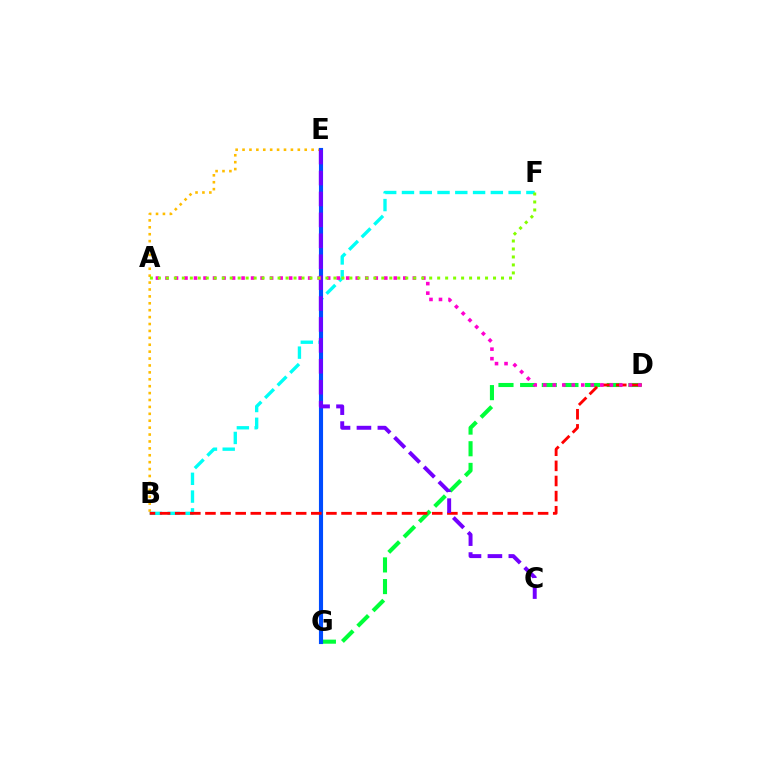{('D', 'G'): [{'color': '#00ff39', 'line_style': 'dashed', 'thickness': 2.94}], ('B', 'E'): [{'color': '#ffbd00', 'line_style': 'dotted', 'thickness': 1.88}], ('B', 'F'): [{'color': '#00fff6', 'line_style': 'dashed', 'thickness': 2.41}], ('E', 'G'): [{'color': '#004bff', 'line_style': 'solid', 'thickness': 2.96}], ('B', 'D'): [{'color': '#ff0000', 'line_style': 'dashed', 'thickness': 2.05}], ('C', 'E'): [{'color': '#7200ff', 'line_style': 'dashed', 'thickness': 2.84}], ('A', 'D'): [{'color': '#ff00cf', 'line_style': 'dotted', 'thickness': 2.58}], ('A', 'F'): [{'color': '#84ff00', 'line_style': 'dotted', 'thickness': 2.17}]}